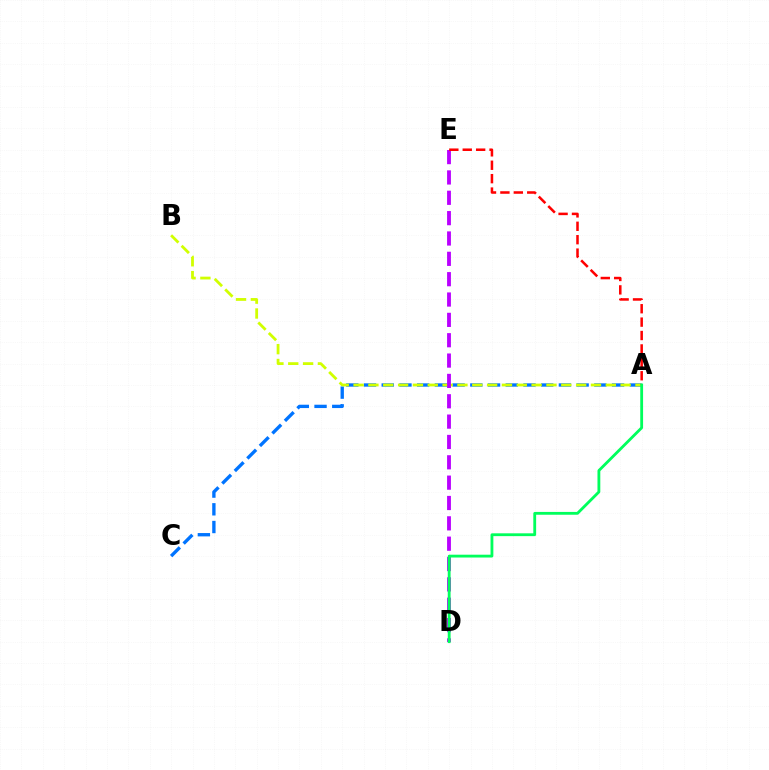{('A', 'C'): [{'color': '#0074ff', 'line_style': 'dashed', 'thickness': 2.41}], ('A', 'B'): [{'color': '#d1ff00', 'line_style': 'dashed', 'thickness': 2.02}], ('D', 'E'): [{'color': '#b900ff', 'line_style': 'dashed', 'thickness': 2.76}], ('A', 'E'): [{'color': '#ff0000', 'line_style': 'dashed', 'thickness': 1.82}], ('A', 'D'): [{'color': '#00ff5c', 'line_style': 'solid', 'thickness': 2.03}]}